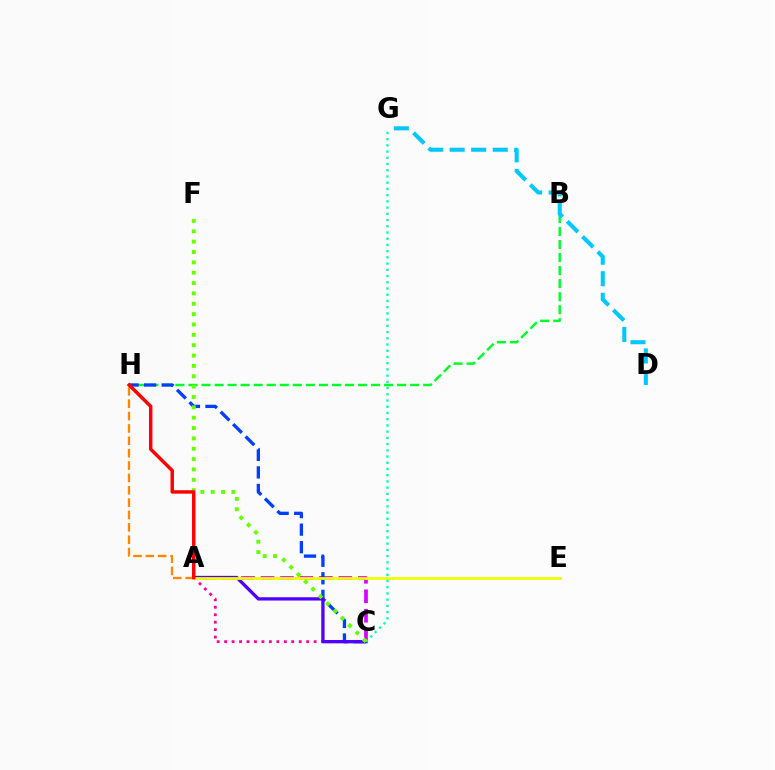{('A', 'C'): [{'color': '#ff00a0', 'line_style': 'dotted', 'thickness': 2.03}, {'color': '#d600ff', 'line_style': 'dashed', 'thickness': 2.64}, {'color': '#4f00ff', 'line_style': 'solid', 'thickness': 2.37}], ('B', 'H'): [{'color': '#00ff27', 'line_style': 'dashed', 'thickness': 1.77}], ('C', 'H'): [{'color': '#003fff', 'line_style': 'dashed', 'thickness': 2.38}], ('D', 'G'): [{'color': '#00c7ff', 'line_style': 'dashed', 'thickness': 2.93}], ('A', 'H'): [{'color': '#ff8800', 'line_style': 'dashed', 'thickness': 1.68}, {'color': '#ff0000', 'line_style': 'solid', 'thickness': 2.49}], ('A', 'E'): [{'color': '#eeff00', 'line_style': 'solid', 'thickness': 1.99}], ('C', 'G'): [{'color': '#00ffaf', 'line_style': 'dotted', 'thickness': 1.69}], ('C', 'F'): [{'color': '#66ff00', 'line_style': 'dotted', 'thickness': 2.81}]}